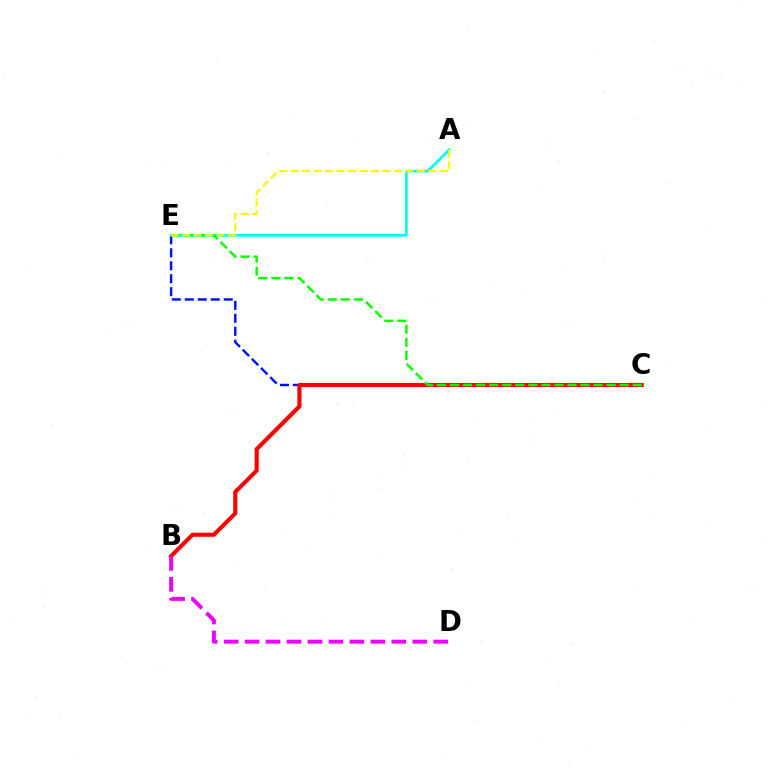{('C', 'E'): [{'color': '#0010ff', 'line_style': 'dashed', 'thickness': 1.76}, {'color': '#08ff00', 'line_style': 'dashed', 'thickness': 1.77}], ('A', 'E'): [{'color': '#00fff6', 'line_style': 'solid', 'thickness': 1.96}, {'color': '#fcf500', 'line_style': 'dashed', 'thickness': 1.56}], ('B', 'C'): [{'color': '#ff0000', 'line_style': 'solid', 'thickness': 2.96}], ('B', 'D'): [{'color': '#ee00ff', 'line_style': 'dashed', 'thickness': 2.85}]}